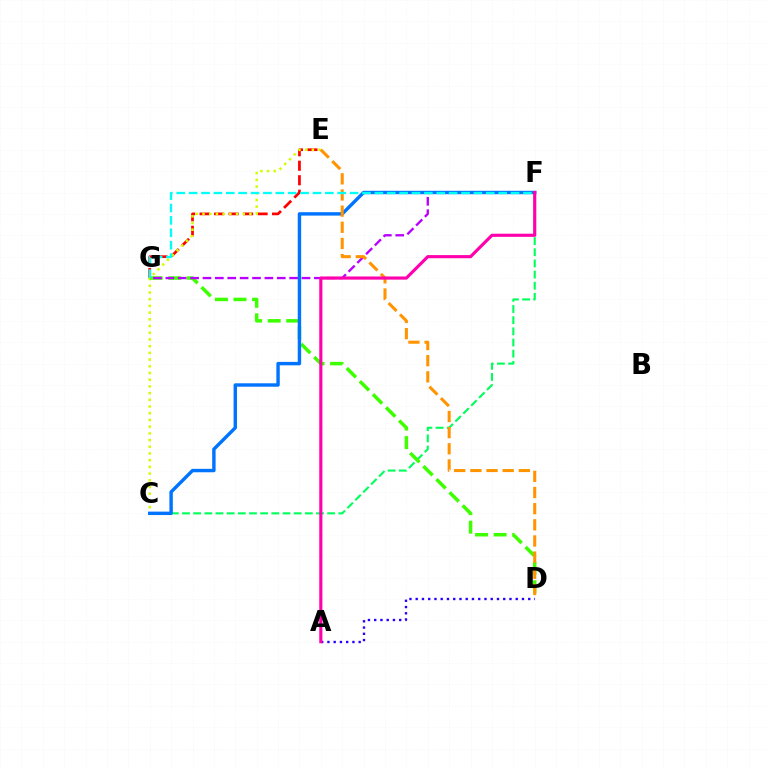{('A', 'D'): [{'color': '#2500ff', 'line_style': 'dotted', 'thickness': 1.7}], ('E', 'G'): [{'color': '#ff0000', 'line_style': 'dashed', 'thickness': 1.97}], ('C', 'F'): [{'color': '#00ff5c', 'line_style': 'dashed', 'thickness': 1.52}, {'color': '#0074ff', 'line_style': 'solid', 'thickness': 2.46}], ('C', 'E'): [{'color': '#d1ff00', 'line_style': 'dotted', 'thickness': 1.82}], ('D', 'G'): [{'color': '#3dff00', 'line_style': 'dashed', 'thickness': 2.52}], ('F', 'G'): [{'color': '#b900ff', 'line_style': 'dashed', 'thickness': 1.68}, {'color': '#00fff6', 'line_style': 'dashed', 'thickness': 1.68}], ('D', 'E'): [{'color': '#ff9400', 'line_style': 'dashed', 'thickness': 2.2}], ('A', 'F'): [{'color': '#ff00ac', 'line_style': 'solid', 'thickness': 2.26}]}